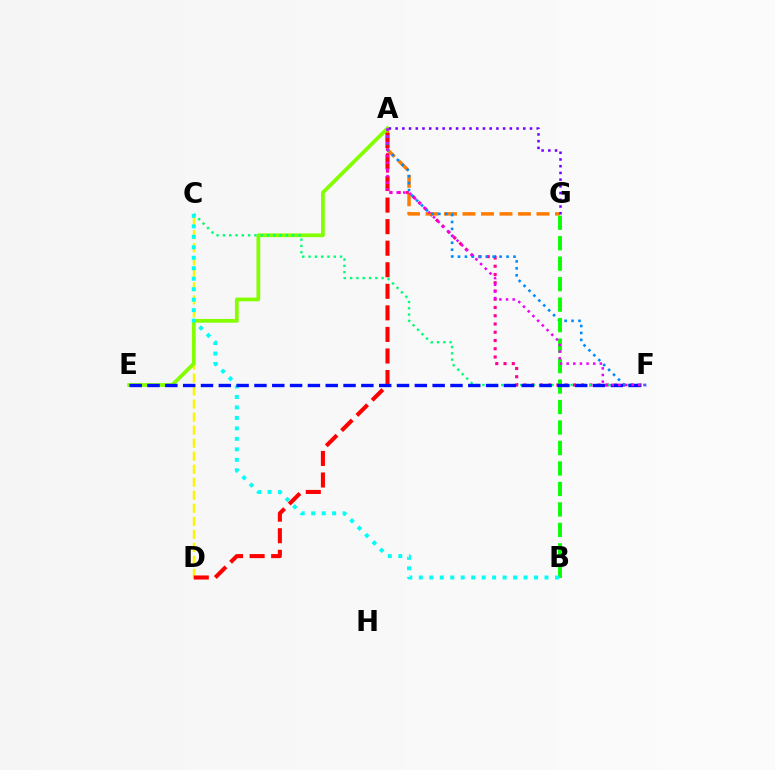{('C', 'D'): [{'color': '#fcf500', 'line_style': 'dashed', 'thickness': 1.77}], ('A', 'F'): [{'color': '#ff0094', 'line_style': 'dotted', 'thickness': 2.24}, {'color': '#008cff', 'line_style': 'dotted', 'thickness': 1.88}, {'color': '#ee00ff', 'line_style': 'dotted', 'thickness': 1.8}], ('A', 'G'): [{'color': '#ff7c00', 'line_style': 'dashed', 'thickness': 2.51}, {'color': '#7200ff', 'line_style': 'dotted', 'thickness': 1.83}], ('A', 'E'): [{'color': '#84ff00', 'line_style': 'solid', 'thickness': 2.71}], ('A', 'D'): [{'color': '#ff0000', 'line_style': 'dashed', 'thickness': 2.93}], ('C', 'F'): [{'color': '#00ff74', 'line_style': 'dotted', 'thickness': 1.71}], ('B', 'G'): [{'color': '#08ff00', 'line_style': 'dashed', 'thickness': 2.78}], ('B', 'C'): [{'color': '#00fff6', 'line_style': 'dotted', 'thickness': 2.85}], ('E', 'F'): [{'color': '#0010ff', 'line_style': 'dashed', 'thickness': 2.42}]}